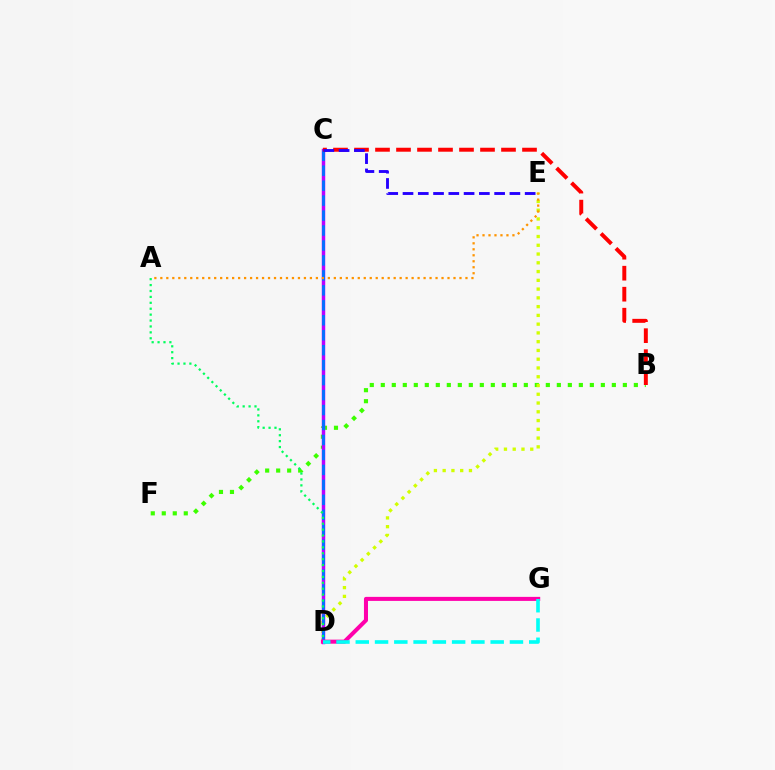{('B', 'F'): [{'color': '#3dff00', 'line_style': 'dotted', 'thickness': 2.99}], ('D', 'E'): [{'color': '#d1ff00', 'line_style': 'dotted', 'thickness': 2.38}], ('C', 'D'): [{'color': '#b900ff', 'line_style': 'solid', 'thickness': 2.49}, {'color': '#0074ff', 'line_style': 'dashed', 'thickness': 2.03}], ('A', 'E'): [{'color': '#ff9400', 'line_style': 'dotted', 'thickness': 1.63}], ('A', 'D'): [{'color': '#00ff5c', 'line_style': 'dotted', 'thickness': 1.61}], ('D', 'G'): [{'color': '#ff00ac', 'line_style': 'solid', 'thickness': 2.91}, {'color': '#00fff6', 'line_style': 'dashed', 'thickness': 2.62}], ('B', 'C'): [{'color': '#ff0000', 'line_style': 'dashed', 'thickness': 2.85}], ('C', 'E'): [{'color': '#2500ff', 'line_style': 'dashed', 'thickness': 2.07}]}